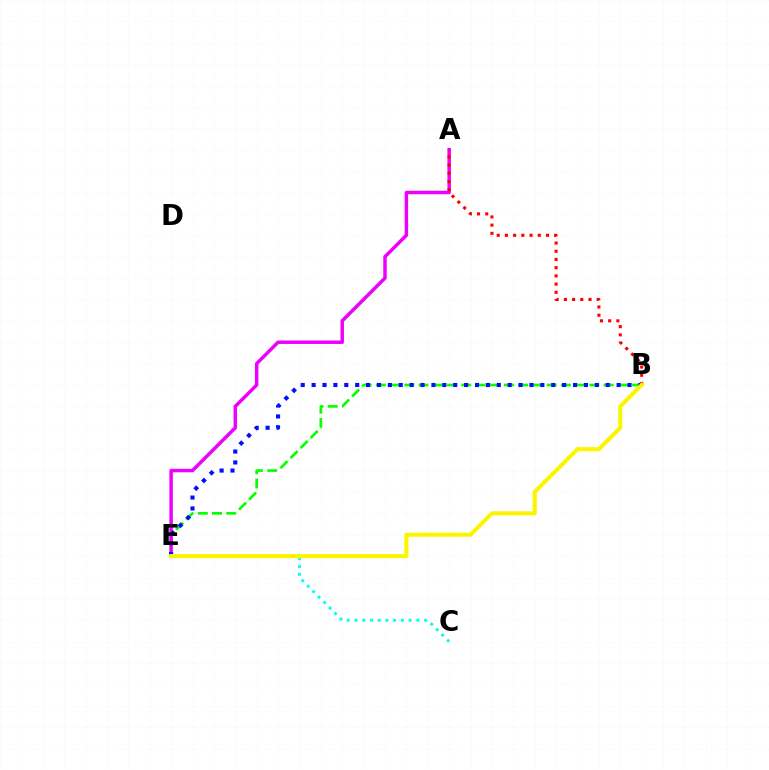{('C', 'E'): [{'color': '#00fff6', 'line_style': 'dotted', 'thickness': 2.1}], ('B', 'E'): [{'color': '#08ff00', 'line_style': 'dashed', 'thickness': 1.93}, {'color': '#0010ff', 'line_style': 'dotted', 'thickness': 2.96}, {'color': '#fcf500', 'line_style': 'solid', 'thickness': 2.95}], ('A', 'E'): [{'color': '#ee00ff', 'line_style': 'solid', 'thickness': 2.5}], ('A', 'B'): [{'color': '#ff0000', 'line_style': 'dotted', 'thickness': 2.23}]}